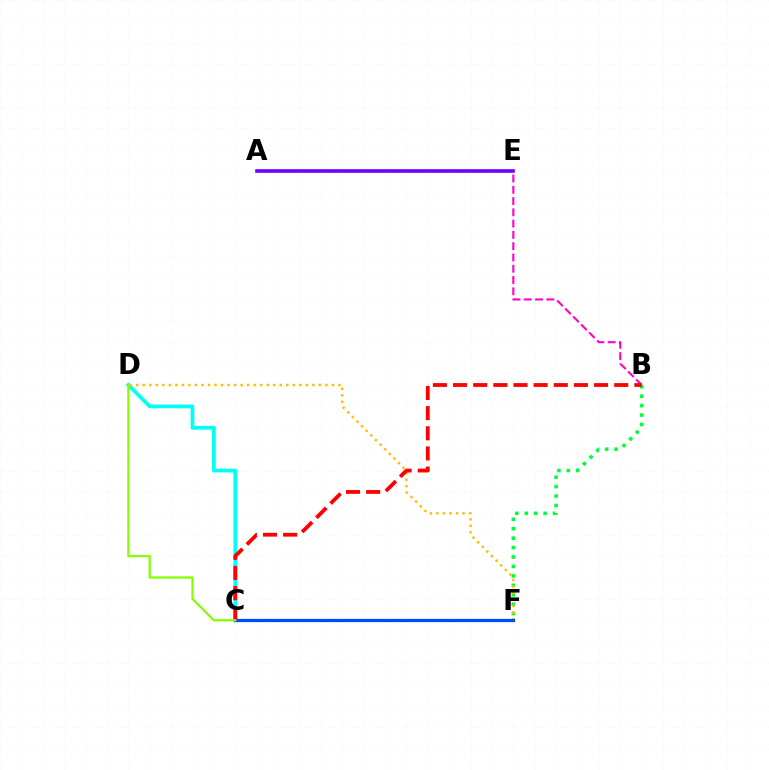{('B', 'F'): [{'color': '#00ff39', 'line_style': 'dotted', 'thickness': 2.56}], ('C', 'D'): [{'color': '#00fff6', 'line_style': 'solid', 'thickness': 2.68}, {'color': '#84ff00', 'line_style': 'solid', 'thickness': 1.62}], ('A', 'E'): [{'color': '#7200ff', 'line_style': 'solid', 'thickness': 2.62}], ('B', 'E'): [{'color': '#ff00cf', 'line_style': 'dashed', 'thickness': 1.53}], ('D', 'F'): [{'color': '#ffbd00', 'line_style': 'dotted', 'thickness': 1.77}], ('C', 'F'): [{'color': '#004bff', 'line_style': 'solid', 'thickness': 2.34}], ('B', 'C'): [{'color': '#ff0000', 'line_style': 'dashed', 'thickness': 2.74}]}